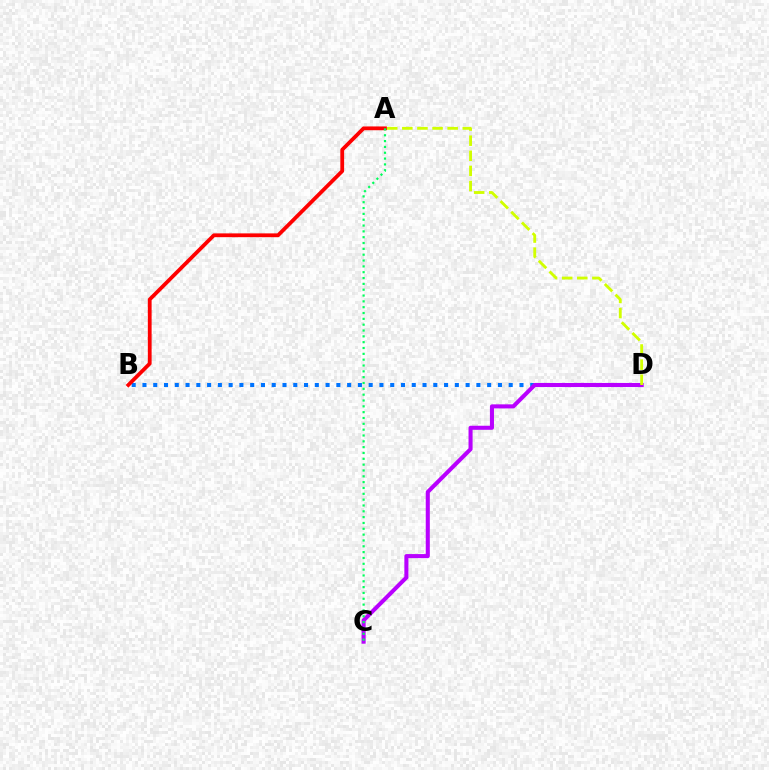{('B', 'D'): [{'color': '#0074ff', 'line_style': 'dotted', 'thickness': 2.93}], ('A', 'B'): [{'color': '#ff0000', 'line_style': 'solid', 'thickness': 2.73}], ('C', 'D'): [{'color': '#b900ff', 'line_style': 'solid', 'thickness': 2.93}], ('A', 'D'): [{'color': '#d1ff00', 'line_style': 'dashed', 'thickness': 2.05}], ('A', 'C'): [{'color': '#00ff5c', 'line_style': 'dotted', 'thickness': 1.58}]}